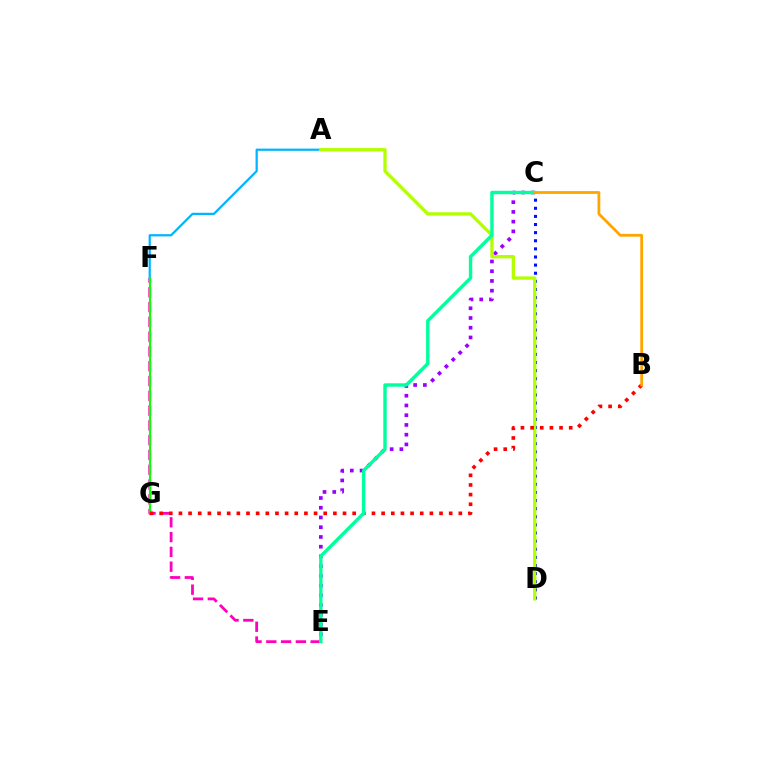{('E', 'F'): [{'color': '#ff00bd', 'line_style': 'dashed', 'thickness': 2.01}], ('A', 'F'): [{'color': '#00b5ff', 'line_style': 'solid', 'thickness': 1.61}], ('C', 'D'): [{'color': '#0010ff', 'line_style': 'dotted', 'thickness': 2.21}], ('C', 'E'): [{'color': '#9b00ff', 'line_style': 'dotted', 'thickness': 2.65}, {'color': '#00ff9d', 'line_style': 'solid', 'thickness': 2.45}], ('F', 'G'): [{'color': '#08ff00', 'line_style': 'solid', 'thickness': 1.53}], ('A', 'D'): [{'color': '#b3ff00', 'line_style': 'solid', 'thickness': 2.37}], ('B', 'G'): [{'color': '#ff0000', 'line_style': 'dotted', 'thickness': 2.62}], ('B', 'C'): [{'color': '#ffa500', 'line_style': 'solid', 'thickness': 2.01}]}